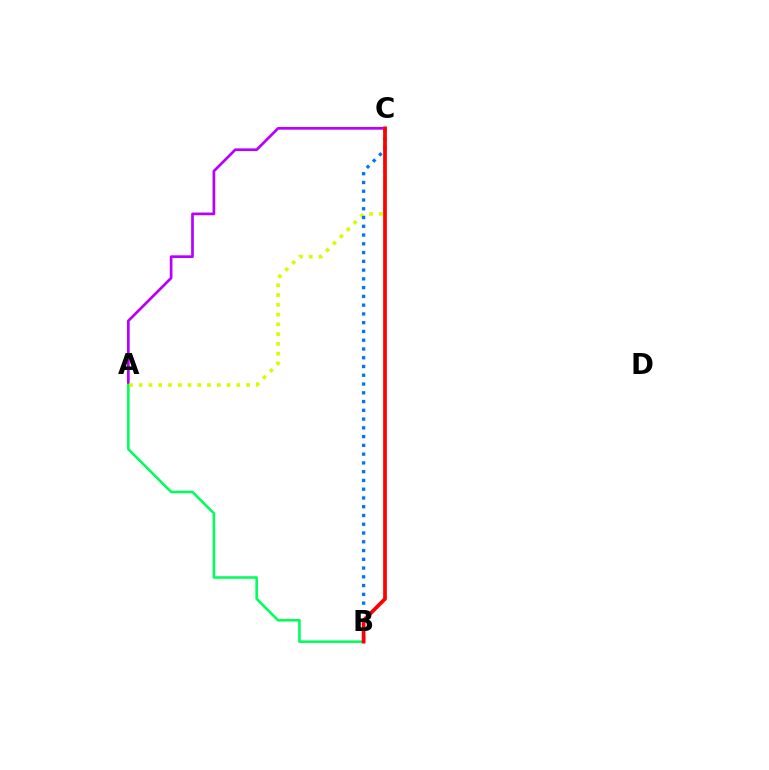{('A', 'C'): [{'color': '#b900ff', 'line_style': 'solid', 'thickness': 1.94}, {'color': '#d1ff00', 'line_style': 'dotted', 'thickness': 2.65}], ('A', 'B'): [{'color': '#00ff5c', 'line_style': 'solid', 'thickness': 1.86}], ('B', 'C'): [{'color': '#0074ff', 'line_style': 'dotted', 'thickness': 2.38}, {'color': '#ff0000', 'line_style': 'solid', 'thickness': 2.68}]}